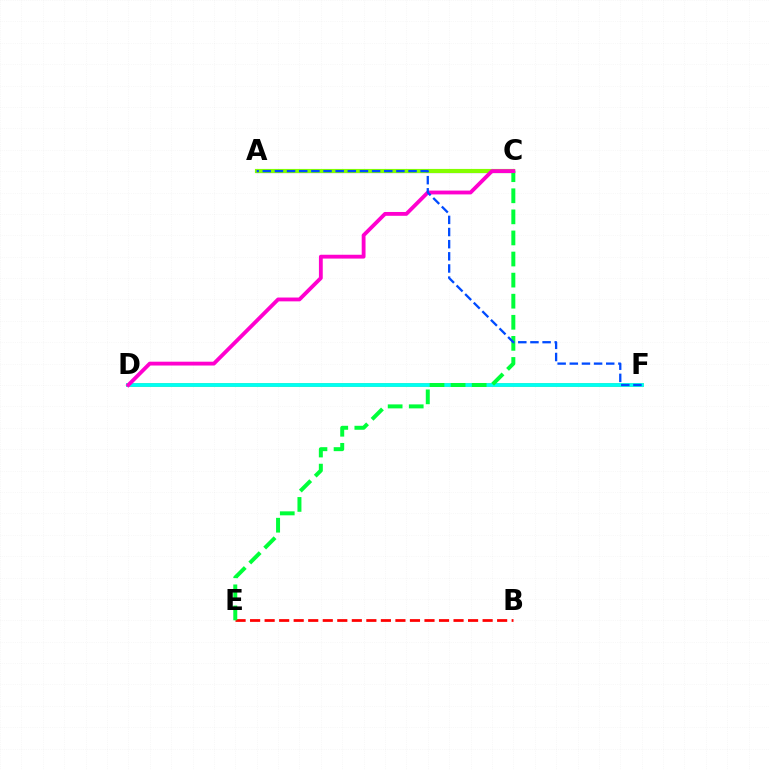{('A', 'C'): [{'color': '#7200ff', 'line_style': 'solid', 'thickness': 2.26}, {'color': '#84ff00', 'line_style': 'solid', 'thickness': 2.99}], ('D', 'F'): [{'color': '#ffbd00', 'line_style': 'solid', 'thickness': 2.8}, {'color': '#00fff6', 'line_style': 'solid', 'thickness': 2.74}], ('B', 'E'): [{'color': '#ff0000', 'line_style': 'dashed', 'thickness': 1.97}], ('C', 'E'): [{'color': '#00ff39', 'line_style': 'dashed', 'thickness': 2.86}], ('C', 'D'): [{'color': '#ff00cf', 'line_style': 'solid', 'thickness': 2.76}], ('A', 'F'): [{'color': '#004bff', 'line_style': 'dashed', 'thickness': 1.65}]}